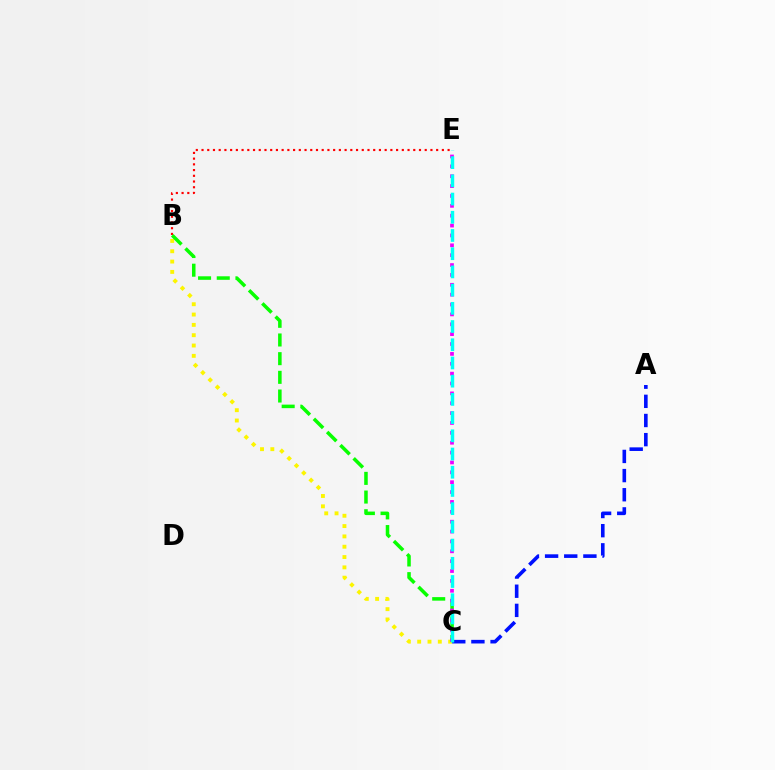{('B', 'E'): [{'color': '#ff0000', 'line_style': 'dotted', 'thickness': 1.55}], ('A', 'C'): [{'color': '#0010ff', 'line_style': 'dashed', 'thickness': 2.6}], ('B', 'C'): [{'color': '#fcf500', 'line_style': 'dotted', 'thickness': 2.8}, {'color': '#08ff00', 'line_style': 'dashed', 'thickness': 2.54}], ('C', 'E'): [{'color': '#ee00ff', 'line_style': 'dotted', 'thickness': 2.68}, {'color': '#00fff6', 'line_style': 'dashed', 'thickness': 2.47}]}